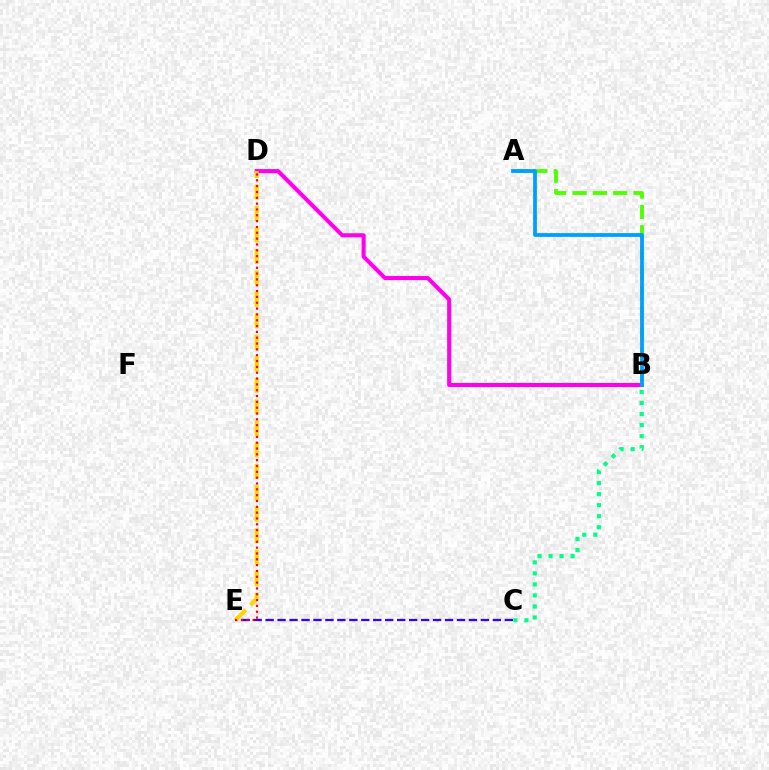{('B', 'C'): [{'color': '#00ff86', 'line_style': 'dotted', 'thickness': 3.0}], ('C', 'E'): [{'color': '#3700ff', 'line_style': 'dashed', 'thickness': 1.62}], ('A', 'B'): [{'color': '#4fff00', 'line_style': 'dashed', 'thickness': 2.76}, {'color': '#009eff', 'line_style': 'solid', 'thickness': 2.71}], ('B', 'D'): [{'color': '#ff00ed', 'line_style': 'solid', 'thickness': 2.93}], ('D', 'E'): [{'color': '#ffd500', 'line_style': 'dashed', 'thickness': 2.92}, {'color': '#ff0000', 'line_style': 'dotted', 'thickness': 1.58}]}